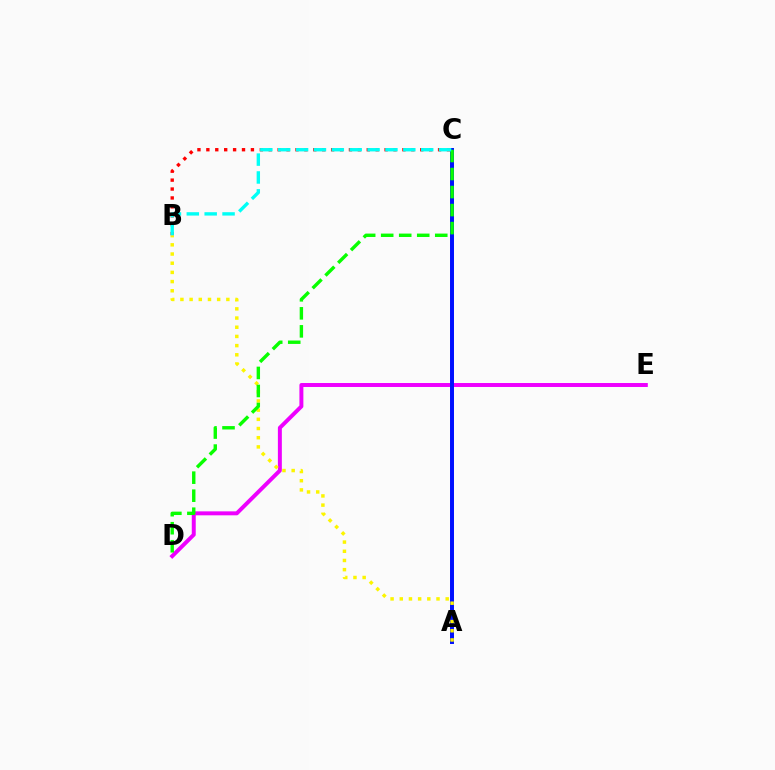{('D', 'E'): [{'color': '#ee00ff', 'line_style': 'solid', 'thickness': 2.85}], ('A', 'C'): [{'color': '#0010ff', 'line_style': 'solid', 'thickness': 2.86}], ('B', 'C'): [{'color': '#ff0000', 'line_style': 'dotted', 'thickness': 2.42}, {'color': '#00fff6', 'line_style': 'dashed', 'thickness': 2.43}], ('A', 'B'): [{'color': '#fcf500', 'line_style': 'dotted', 'thickness': 2.5}], ('C', 'D'): [{'color': '#08ff00', 'line_style': 'dashed', 'thickness': 2.45}]}